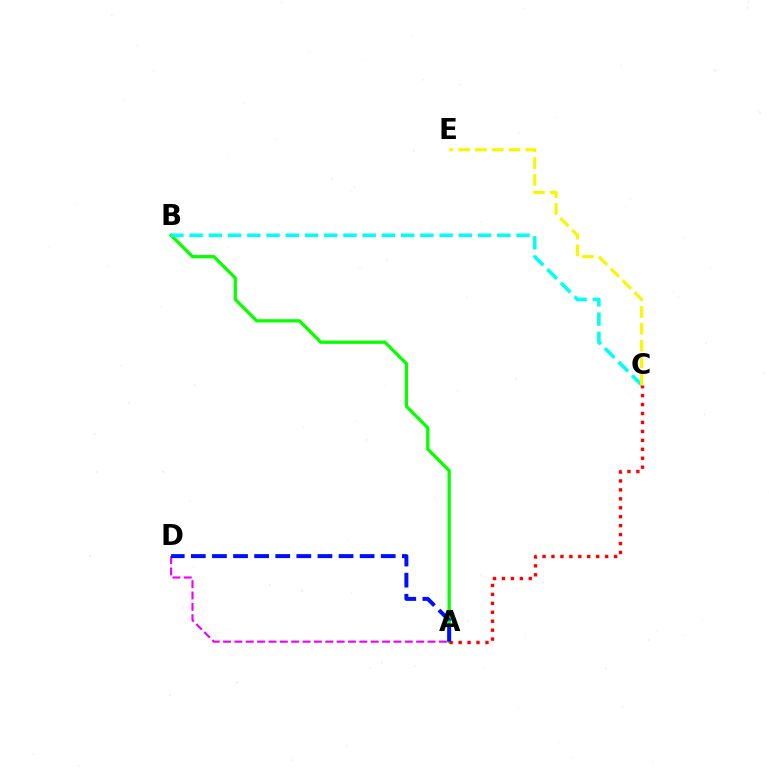{('A', 'B'): [{'color': '#08ff00', 'line_style': 'solid', 'thickness': 2.36}], ('A', 'D'): [{'color': '#ee00ff', 'line_style': 'dashed', 'thickness': 1.54}, {'color': '#0010ff', 'line_style': 'dashed', 'thickness': 2.87}], ('B', 'C'): [{'color': '#00fff6', 'line_style': 'dashed', 'thickness': 2.61}], ('A', 'C'): [{'color': '#ff0000', 'line_style': 'dotted', 'thickness': 2.43}], ('C', 'E'): [{'color': '#fcf500', 'line_style': 'dashed', 'thickness': 2.28}]}